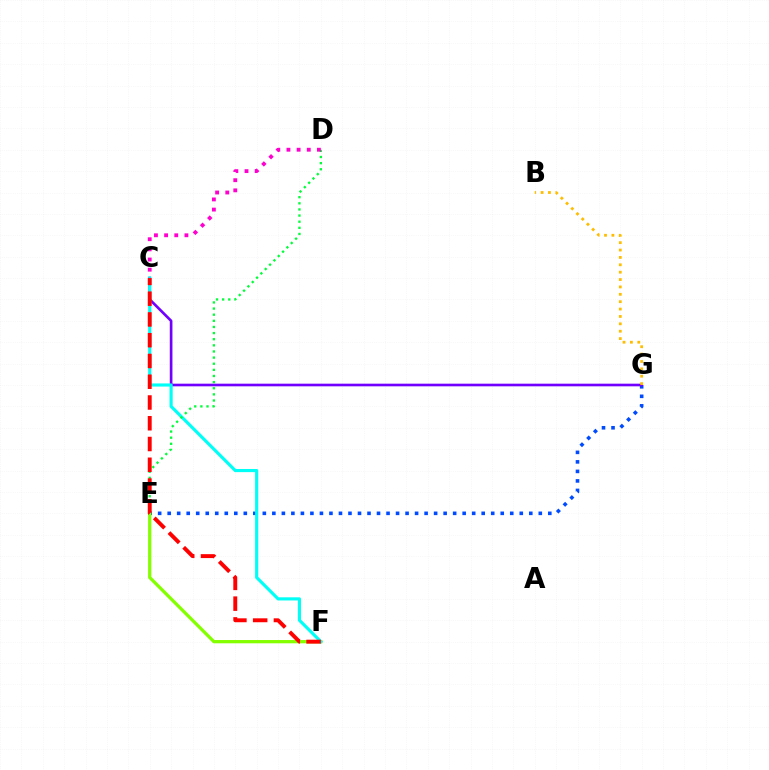{('E', 'G'): [{'color': '#004bff', 'line_style': 'dotted', 'thickness': 2.59}], ('E', 'F'): [{'color': '#84ff00', 'line_style': 'solid', 'thickness': 2.34}], ('C', 'G'): [{'color': '#7200ff', 'line_style': 'solid', 'thickness': 1.91}], ('C', 'F'): [{'color': '#00fff6', 'line_style': 'solid', 'thickness': 2.26}, {'color': '#ff0000', 'line_style': 'dashed', 'thickness': 2.82}], ('D', 'E'): [{'color': '#00ff39', 'line_style': 'dotted', 'thickness': 1.67}], ('B', 'G'): [{'color': '#ffbd00', 'line_style': 'dotted', 'thickness': 2.0}], ('C', 'D'): [{'color': '#ff00cf', 'line_style': 'dotted', 'thickness': 2.76}]}